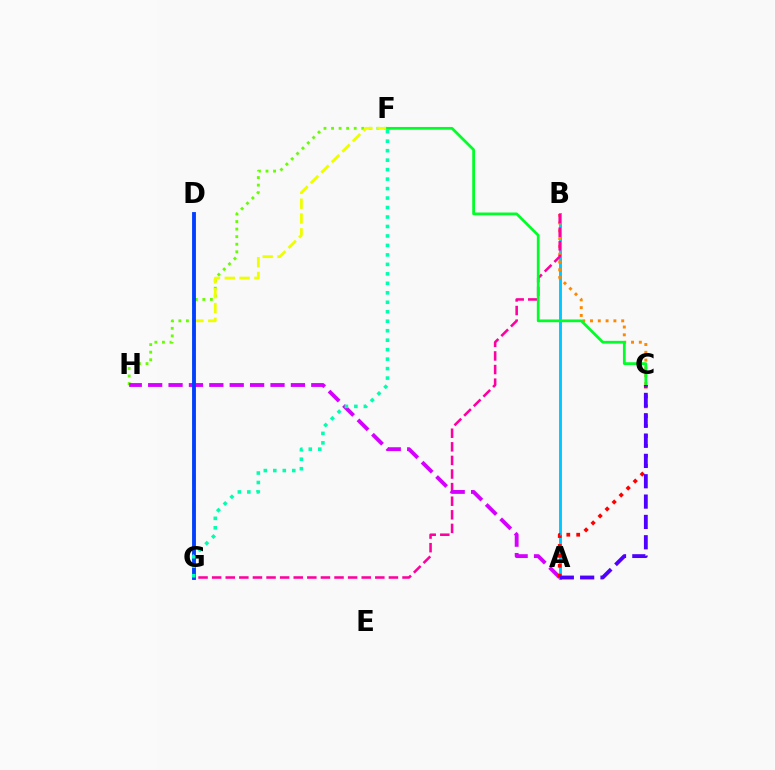{('A', 'B'): [{'color': '#00c7ff', 'line_style': 'solid', 'thickness': 2.09}], ('F', 'H'): [{'color': '#66ff00', 'line_style': 'dotted', 'thickness': 2.05}], ('B', 'C'): [{'color': '#ff8800', 'line_style': 'dotted', 'thickness': 2.12}], ('B', 'G'): [{'color': '#ff00a0', 'line_style': 'dashed', 'thickness': 1.85}], ('F', 'G'): [{'color': '#eeff00', 'line_style': 'dashed', 'thickness': 2.01}, {'color': '#00ffaf', 'line_style': 'dotted', 'thickness': 2.57}], ('A', 'H'): [{'color': '#d600ff', 'line_style': 'dashed', 'thickness': 2.77}], ('A', 'C'): [{'color': '#ff0000', 'line_style': 'dotted', 'thickness': 2.69}, {'color': '#4f00ff', 'line_style': 'dashed', 'thickness': 2.76}], ('C', 'F'): [{'color': '#00ff27', 'line_style': 'solid', 'thickness': 1.98}], ('D', 'G'): [{'color': '#003fff', 'line_style': 'solid', 'thickness': 2.77}]}